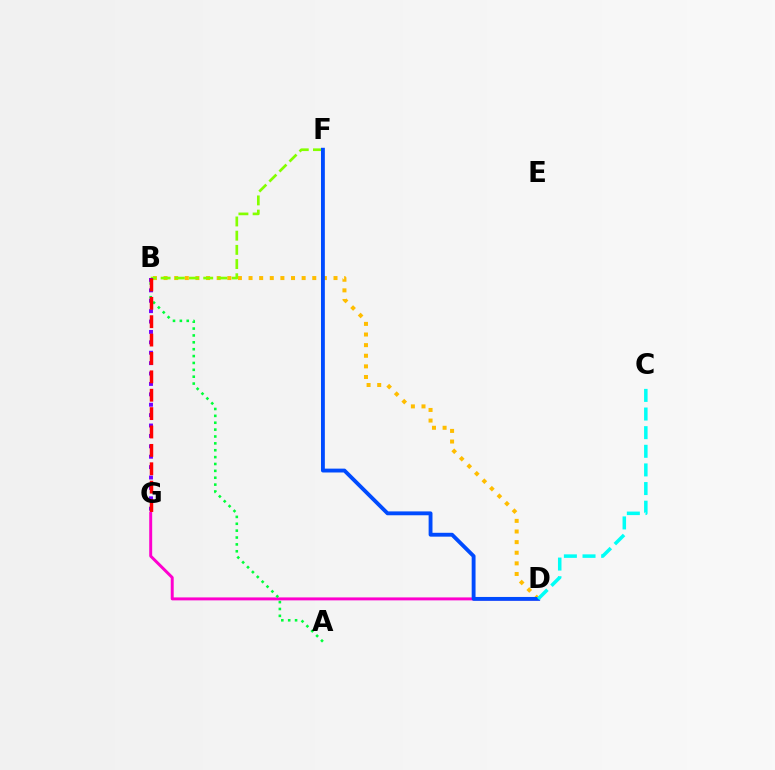{('D', 'G'): [{'color': '#ff00cf', 'line_style': 'solid', 'thickness': 2.13}], ('B', 'D'): [{'color': '#ffbd00', 'line_style': 'dotted', 'thickness': 2.89}], ('A', 'B'): [{'color': '#00ff39', 'line_style': 'dotted', 'thickness': 1.87}], ('B', 'F'): [{'color': '#84ff00', 'line_style': 'dashed', 'thickness': 1.93}], ('B', 'G'): [{'color': '#7200ff', 'line_style': 'dotted', 'thickness': 2.82}, {'color': '#ff0000', 'line_style': 'dashed', 'thickness': 2.5}], ('D', 'F'): [{'color': '#004bff', 'line_style': 'solid', 'thickness': 2.78}], ('C', 'D'): [{'color': '#00fff6', 'line_style': 'dashed', 'thickness': 2.53}]}